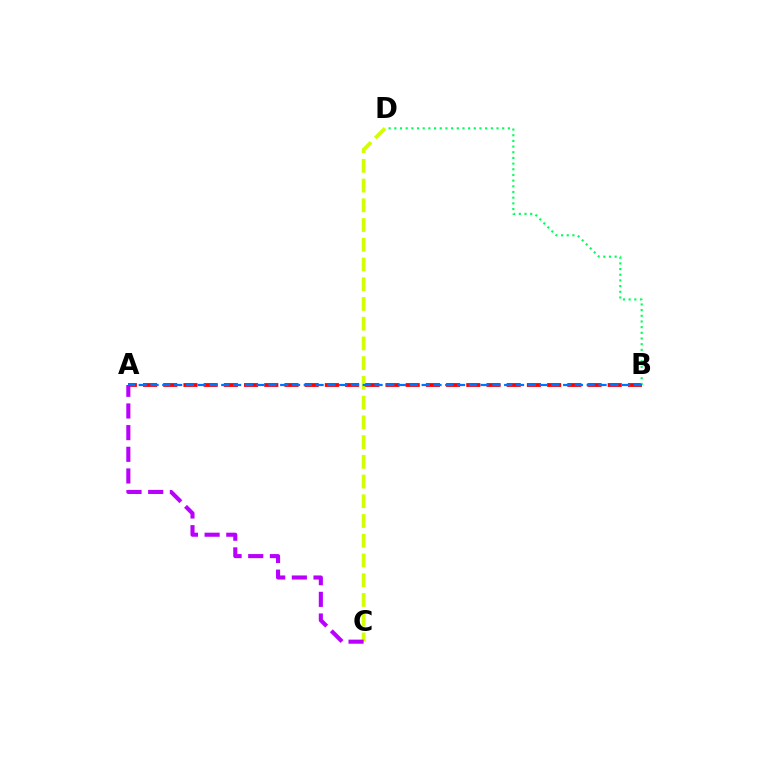{('C', 'D'): [{'color': '#d1ff00', 'line_style': 'dashed', 'thickness': 2.68}], ('A', 'B'): [{'color': '#ff0000', 'line_style': 'dashed', 'thickness': 2.74}, {'color': '#0074ff', 'line_style': 'dashed', 'thickness': 1.6}], ('B', 'D'): [{'color': '#00ff5c', 'line_style': 'dotted', 'thickness': 1.54}], ('A', 'C'): [{'color': '#b900ff', 'line_style': 'dashed', 'thickness': 2.94}]}